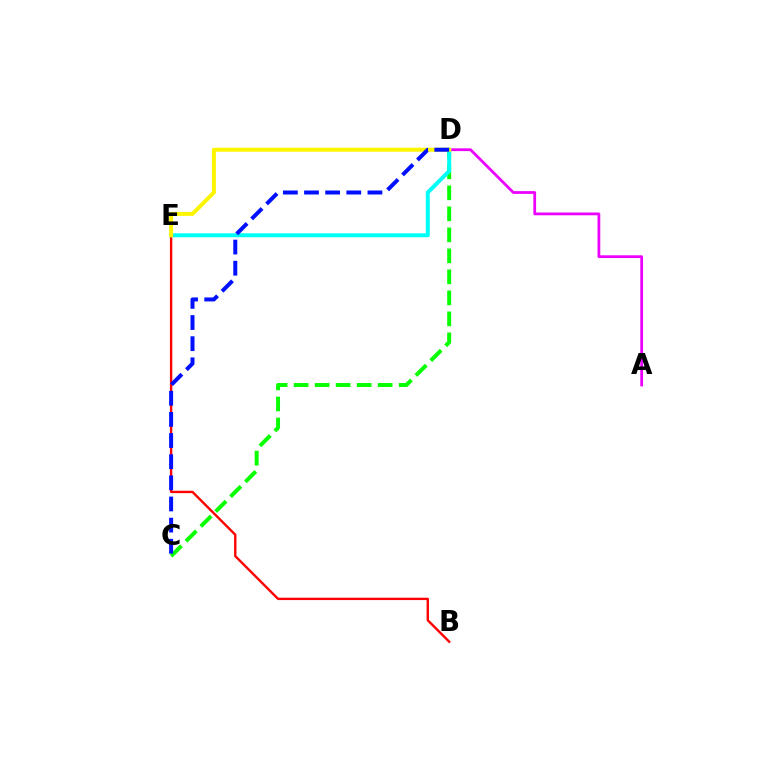{('C', 'D'): [{'color': '#08ff00', 'line_style': 'dashed', 'thickness': 2.85}, {'color': '#0010ff', 'line_style': 'dashed', 'thickness': 2.87}], ('B', 'E'): [{'color': '#ff0000', 'line_style': 'solid', 'thickness': 1.71}], ('A', 'D'): [{'color': '#ee00ff', 'line_style': 'solid', 'thickness': 1.99}], ('D', 'E'): [{'color': '#00fff6', 'line_style': 'solid', 'thickness': 2.85}, {'color': '#fcf500', 'line_style': 'solid', 'thickness': 2.87}]}